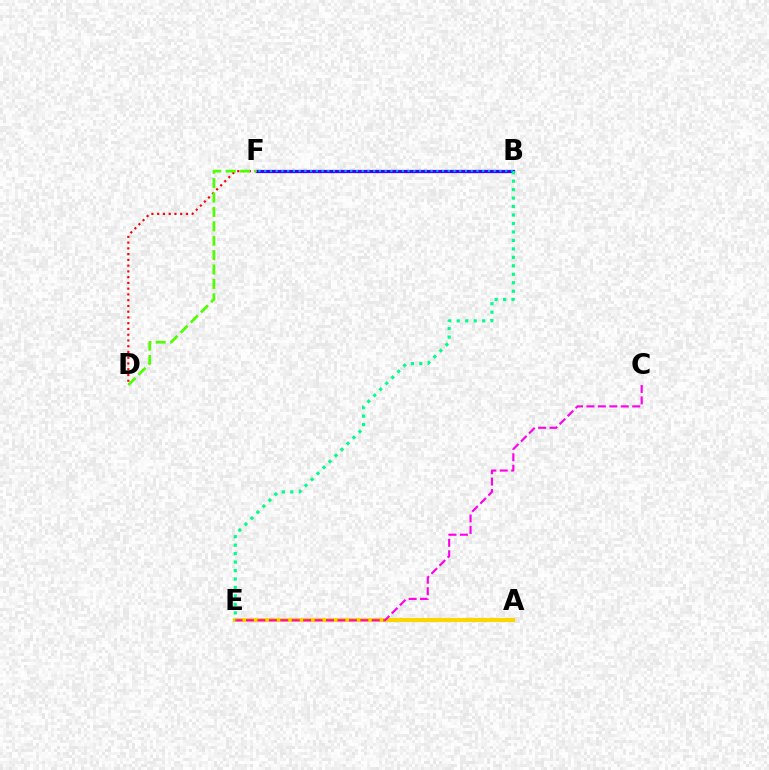{('A', 'E'): [{'color': '#ffd500', 'line_style': 'solid', 'thickness': 2.96}], ('B', 'F'): [{'color': '#3700ff', 'line_style': 'solid', 'thickness': 2.32}, {'color': '#009eff', 'line_style': 'dotted', 'thickness': 1.56}], ('C', 'E'): [{'color': '#ff00ed', 'line_style': 'dashed', 'thickness': 1.55}], ('D', 'F'): [{'color': '#ff0000', 'line_style': 'dotted', 'thickness': 1.56}, {'color': '#4fff00', 'line_style': 'dashed', 'thickness': 1.96}], ('B', 'E'): [{'color': '#00ff86', 'line_style': 'dotted', 'thickness': 2.3}]}